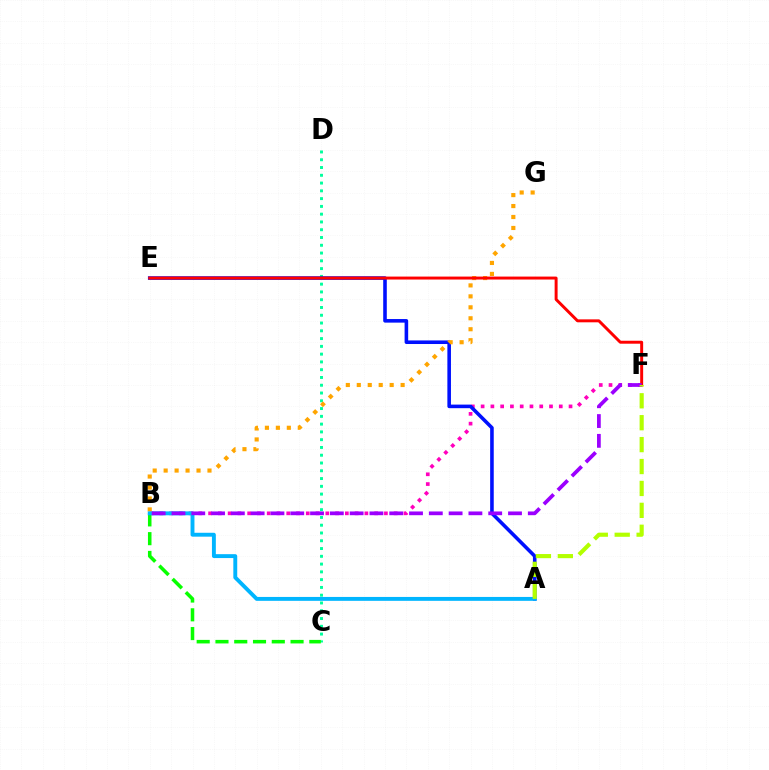{('C', 'D'): [{'color': '#00ff9d', 'line_style': 'dotted', 'thickness': 2.11}], ('B', 'F'): [{'color': '#ff00bd', 'line_style': 'dotted', 'thickness': 2.65}, {'color': '#9b00ff', 'line_style': 'dashed', 'thickness': 2.69}], ('A', 'E'): [{'color': '#0010ff', 'line_style': 'solid', 'thickness': 2.58}], ('B', 'C'): [{'color': '#08ff00', 'line_style': 'dashed', 'thickness': 2.55}], ('B', 'G'): [{'color': '#ffa500', 'line_style': 'dotted', 'thickness': 2.98}], ('E', 'F'): [{'color': '#ff0000', 'line_style': 'solid', 'thickness': 2.13}], ('A', 'B'): [{'color': '#00b5ff', 'line_style': 'solid', 'thickness': 2.8}], ('A', 'F'): [{'color': '#b3ff00', 'line_style': 'dashed', 'thickness': 2.98}]}